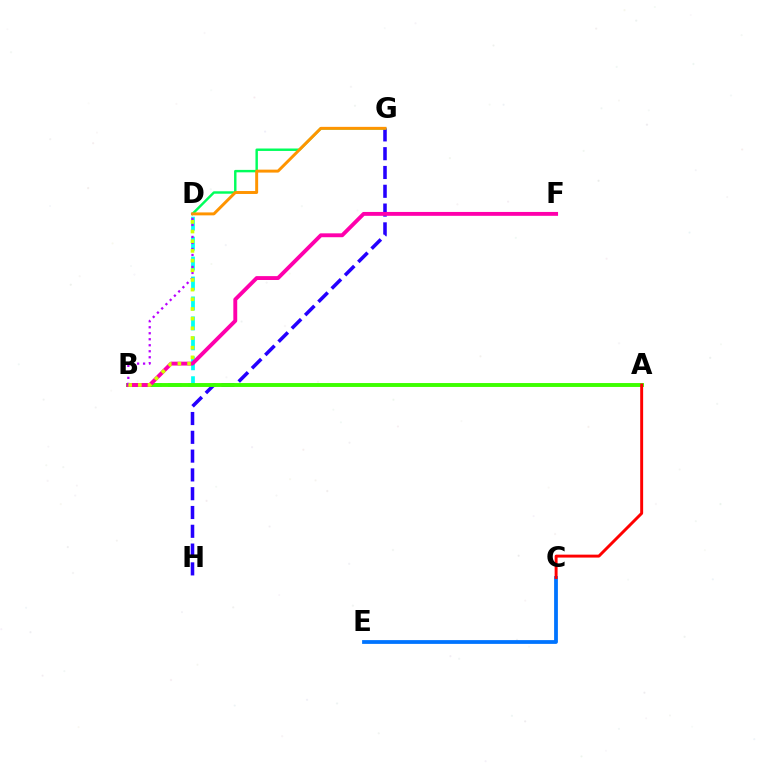{('G', 'H'): [{'color': '#2500ff', 'line_style': 'dashed', 'thickness': 2.55}], ('C', 'E'): [{'color': '#0074ff', 'line_style': 'solid', 'thickness': 2.72}], ('B', 'D'): [{'color': '#00fff6', 'line_style': 'dashed', 'thickness': 2.71}, {'color': '#b900ff', 'line_style': 'dotted', 'thickness': 1.63}, {'color': '#d1ff00', 'line_style': 'dotted', 'thickness': 2.63}], ('A', 'B'): [{'color': '#3dff00', 'line_style': 'solid', 'thickness': 2.81}], ('D', 'G'): [{'color': '#00ff5c', 'line_style': 'solid', 'thickness': 1.75}, {'color': '#ff9400', 'line_style': 'solid', 'thickness': 2.12}], ('A', 'C'): [{'color': '#ff0000', 'line_style': 'solid', 'thickness': 2.11}], ('B', 'F'): [{'color': '#ff00ac', 'line_style': 'solid', 'thickness': 2.79}]}